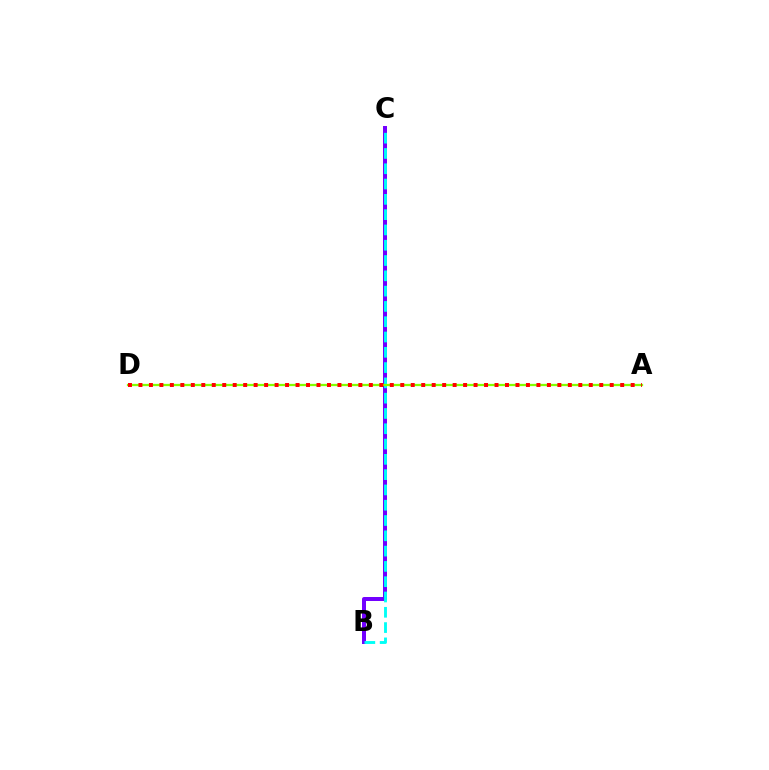{('B', 'C'): [{'color': '#7200ff', 'line_style': 'solid', 'thickness': 2.87}, {'color': '#00fff6', 'line_style': 'dashed', 'thickness': 2.08}], ('A', 'D'): [{'color': '#84ff00', 'line_style': 'solid', 'thickness': 1.64}, {'color': '#ff0000', 'line_style': 'dotted', 'thickness': 2.85}]}